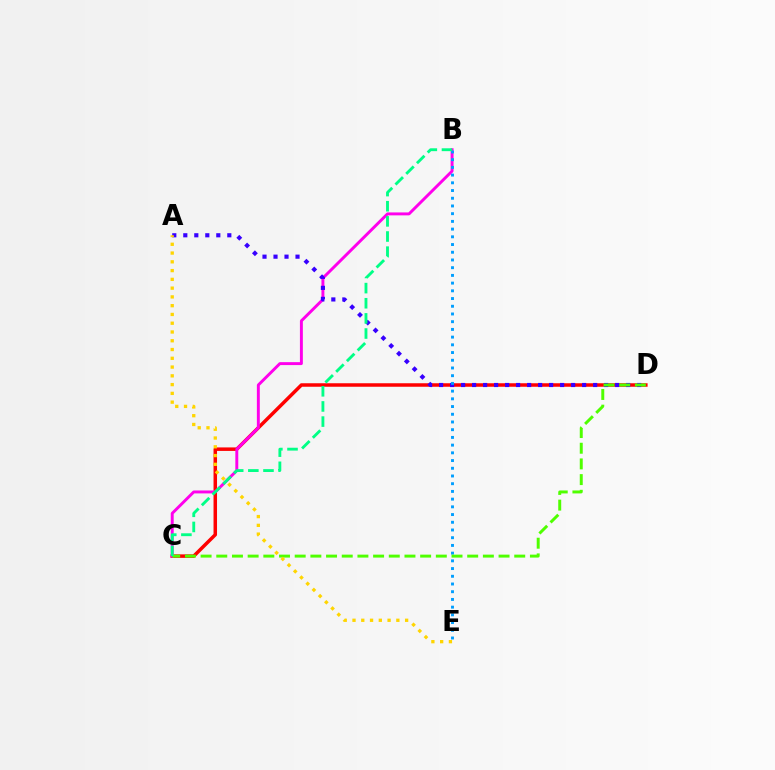{('C', 'D'): [{'color': '#ff0000', 'line_style': 'solid', 'thickness': 2.52}, {'color': '#4fff00', 'line_style': 'dashed', 'thickness': 2.13}], ('B', 'C'): [{'color': '#ff00ed', 'line_style': 'solid', 'thickness': 2.11}, {'color': '#00ff86', 'line_style': 'dashed', 'thickness': 2.06}], ('A', 'D'): [{'color': '#3700ff', 'line_style': 'dotted', 'thickness': 2.99}], ('B', 'E'): [{'color': '#009eff', 'line_style': 'dotted', 'thickness': 2.1}], ('A', 'E'): [{'color': '#ffd500', 'line_style': 'dotted', 'thickness': 2.38}]}